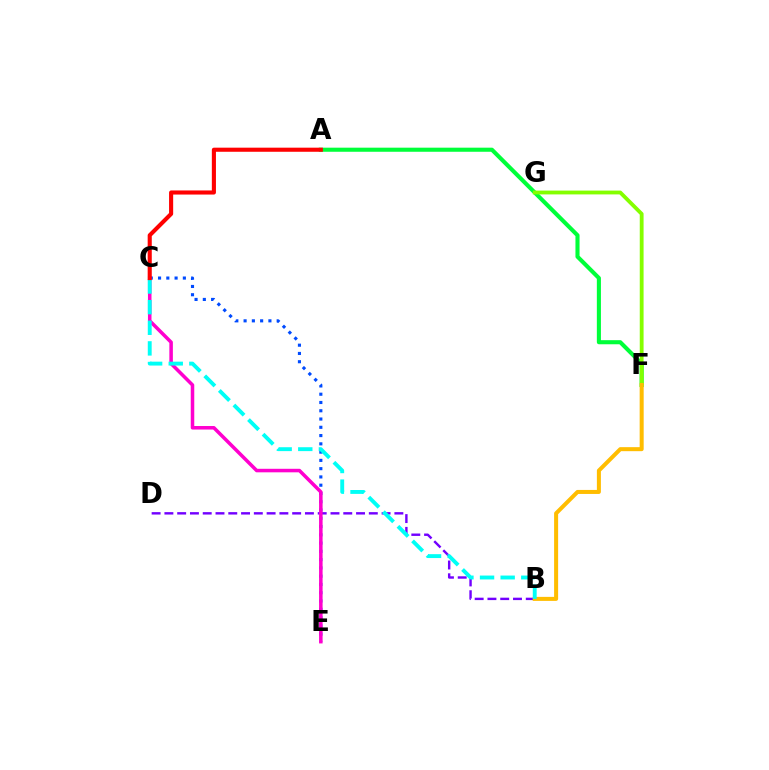{('A', 'F'): [{'color': '#00ff39', 'line_style': 'solid', 'thickness': 2.95}], ('F', 'G'): [{'color': '#84ff00', 'line_style': 'solid', 'thickness': 2.75}], ('B', 'D'): [{'color': '#7200ff', 'line_style': 'dashed', 'thickness': 1.74}], ('C', 'E'): [{'color': '#004bff', 'line_style': 'dotted', 'thickness': 2.25}, {'color': '#ff00cf', 'line_style': 'solid', 'thickness': 2.54}], ('B', 'F'): [{'color': '#ffbd00', 'line_style': 'solid', 'thickness': 2.89}], ('B', 'C'): [{'color': '#00fff6', 'line_style': 'dashed', 'thickness': 2.8}], ('A', 'C'): [{'color': '#ff0000', 'line_style': 'solid', 'thickness': 2.95}]}